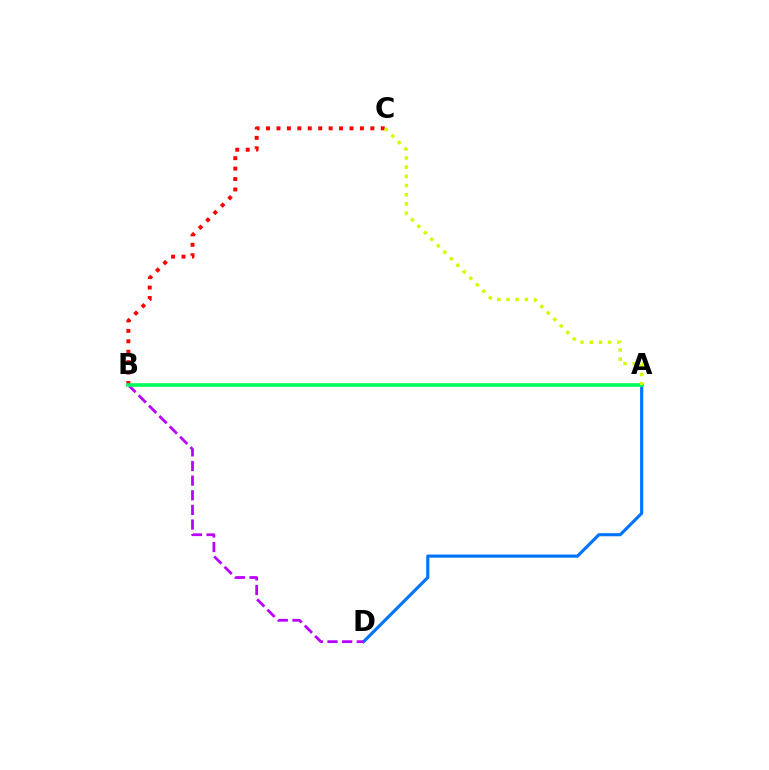{('A', 'D'): [{'color': '#0074ff', 'line_style': 'solid', 'thickness': 2.26}], ('B', 'C'): [{'color': '#ff0000', 'line_style': 'dotted', 'thickness': 2.83}], ('B', 'D'): [{'color': '#b900ff', 'line_style': 'dashed', 'thickness': 1.99}], ('A', 'B'): [{'color': '#00ff5c', 'line_style': 'solid', 'thickness': 2.62}], ('A', 'C'): [{'color': '#d1ff00', 'line_style': 'dotted', 'thickness': 2.5}]}